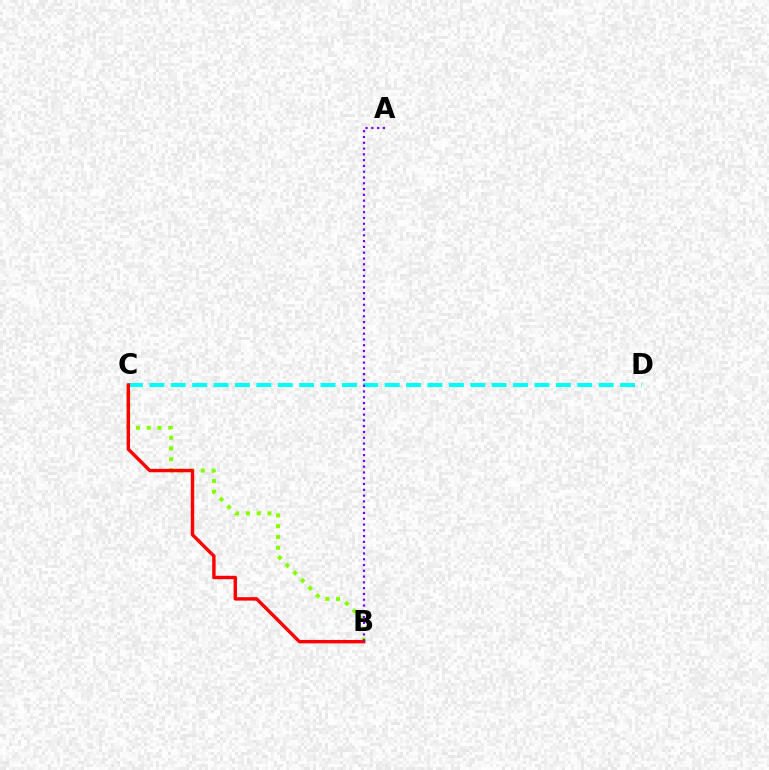{('B', 'C'): [{'color': '#84ff00', 'line_style': 'dotted', 'thickness': 2.92}, {'color': '#ff0000', 'line_style': 'solid', 'thickness': 2.46}], ('C', 'D'): [{'color': '#00fff6', 'line_style': 'dashed', 'thickness': 2.91}], ('A', 'B'): [{'color': '#7200ff', 'line_style': 'dotted', 'thickness': 1.57}]}